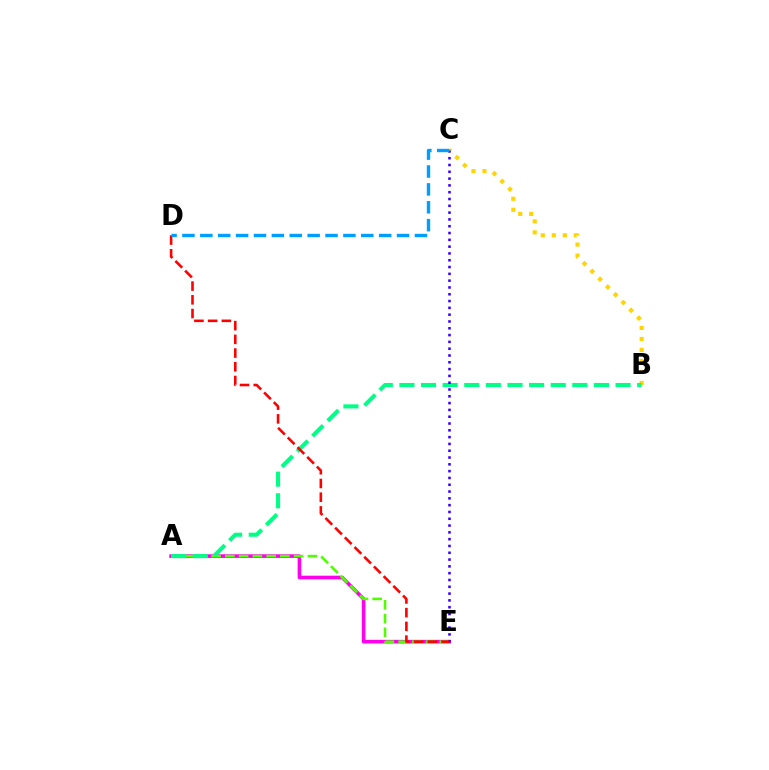{('B', 'C'): [{'color': '#ffd500', 'line_style': 'dotted', 'thickness': 2.99}], ('A', 'E'): [{'color': '#ff00ed', 'line_style': 'solid', 'thickness': 2.61}, {'color': '#4fff00', 'line_style': 'dashed', 'thickness': 1.87}], ('A', 'B'): [{'color': '#00ff86', 'line_style': 'dashed', 'thickness': 2.94}], ('C', 'E'): [{'color': '#3700ff', 'line_style': 'dotted', 'thickness': 1.85}], ('D', 'E'): [{'color': '#ff0000', 'line_style': 'dashed', 'thickness': 1.86}], ('C', 'D'): [{'color': '#009eff', 'line_style': 'dashed', 'thickness': 2.43}]}